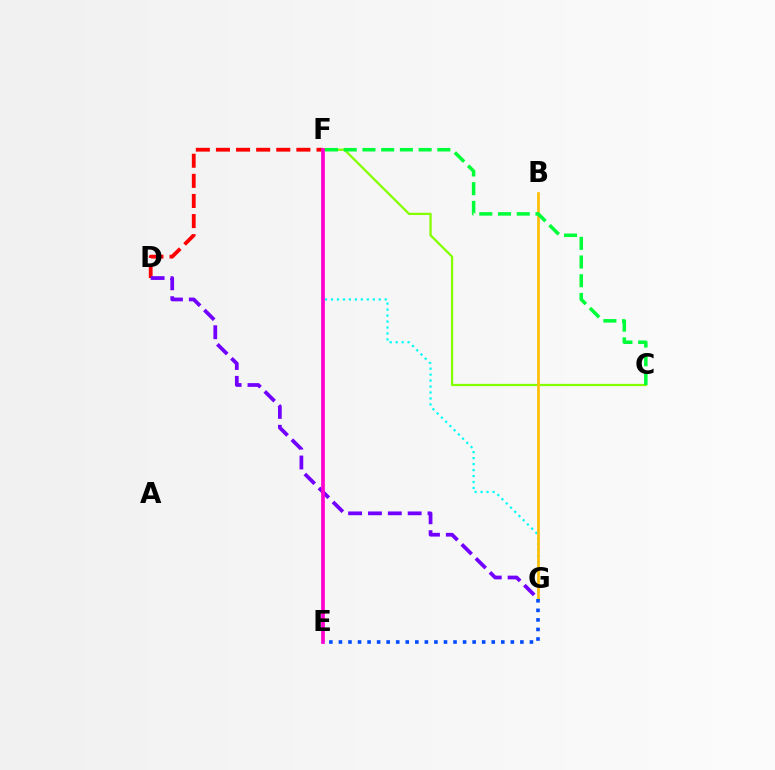{('D', 'F'): [{'color': '#ff0000', 'line_style': 'dashed', 'thickness': 2.73}], ('D', 'G'): [{'color': '#7200ff', 'line_style': 'dashed', 'thickness': 2.7}], ('C', 'F'): [{'color': '#84ff00', 'line_style': 'solid', 'thickness': 1.64}, {'color': '#00ff39', 'line_style': 'dashed', 'thickness': 2.54}], ('F', 'G'): [{'color': '#00fff6', 'line_style': 'dotted', 'thickness': 1.62}], ('B', 'G'): [{'color': '#ffbd00', 'line_style': 'solid', 'thickness': 1.91}], ('E', 'F'): [{'color': '#ff00cf', 'line_style': 'solid', 'thickness': 2.67}], ('E', 'G'): [{'color': '#004bff', 'line_style': 'dotted', 'thickness': 2.6}]}